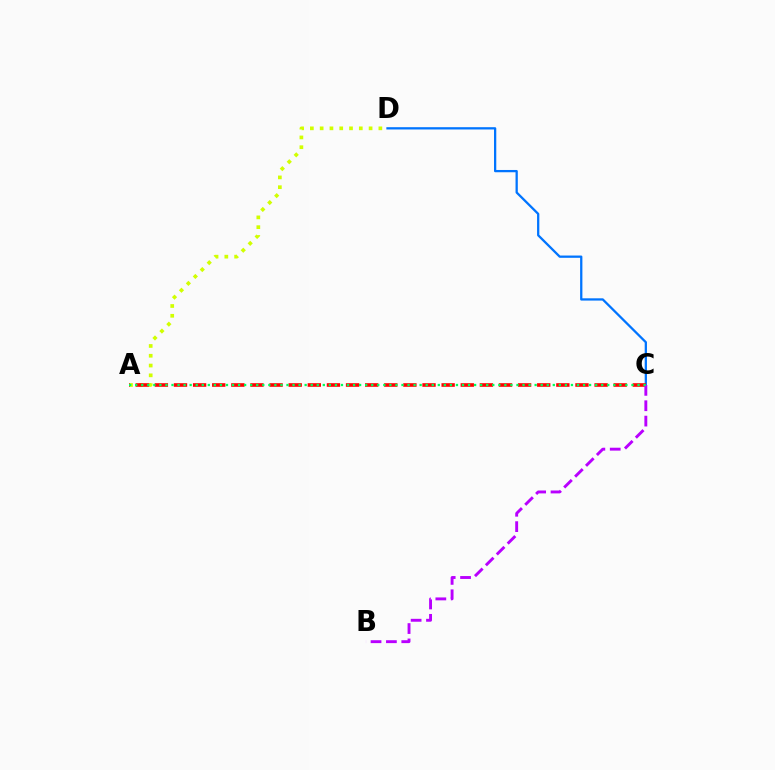{('A', 'D'): [{'color': '#d1ff00', 'line_style': 'dotted', 'thickness': 2.66}], ('C', 'D'): [{'color': '#0074ff', 'line_style': 'solid', 'thickness': 1.64}], ('A', 'C'): [{'color': '#ff0000', 'line_style': 'dashed', 'thickness': 2.6}, {'color': '#00ff5c', 'line_style': 'dotted', 'thickness': 1.64}], ('B', 'C'): [{'color': '#b900ff', 'line_style': 'dashed', 'thickness': 2.09}]}